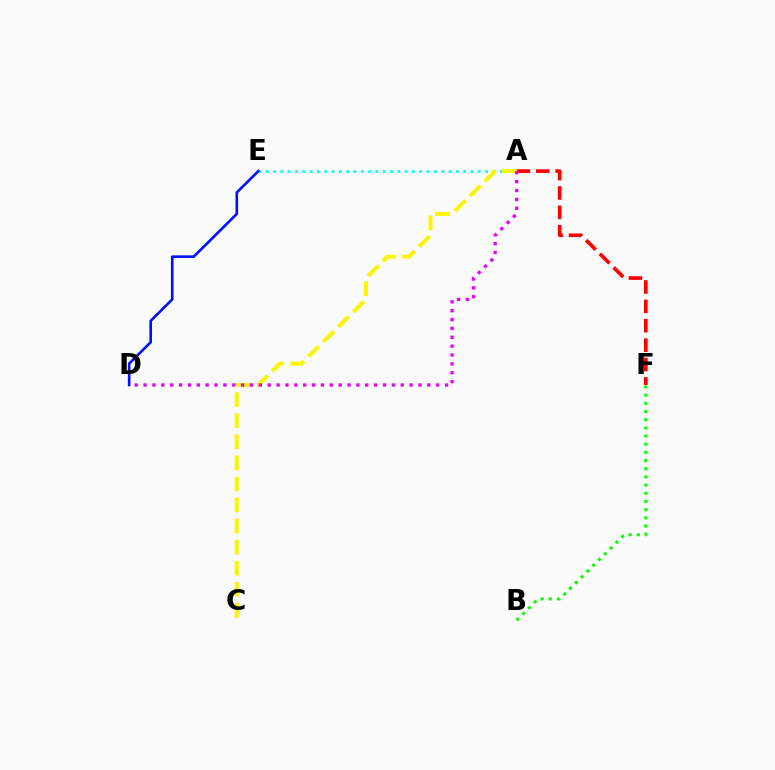{('A', 'E'): [{'color': '#00fff6', 'line_style': 'dotted', 'thickness': 1.99}], ('A', 'F'): [{'color': '#ff0000', 'line_style': 'dashed', 'thickness': 2.63}], ('A', 'C'): [{'color': '#fcf500', 'line_style': 'dashed', 'thickness': 2.86}], ('A', 'D'): [{'color': '#ee00ff', 'line_style': 'dotted', 'thickness': 2.41}], ('D', 'E'): [{'color': '#0010ff', 'line_style': 'solid', 'thickness': 1.89}], ('B', 'F'): [{'color': '#08ff00', 'line_style': 'dotted', 'thickness': 2.22}]}